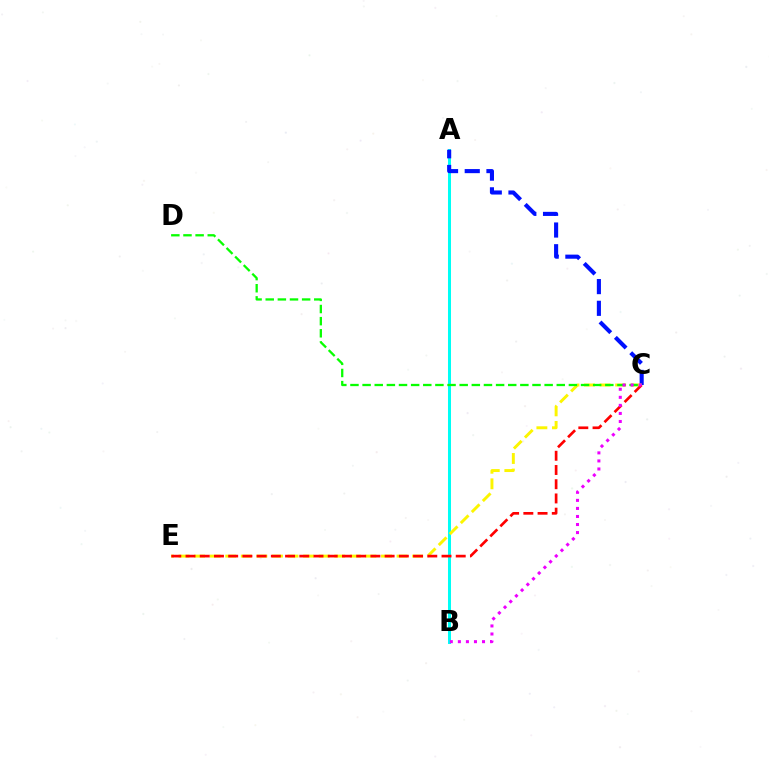{('A', 'B'): [{'color': '#00fff6', 'line_style': 'solid', 'thickness': 2.17}], ('A', 'C'): [{'color': '#0010ff', 'line_style': 'dashed', 'thickness': 2.95}], ('C', 'E'): [{'color': '#fcf500', 'line_style': 'dashed', 'thickness': 2.12}, {'color': '#ff0000', 'line_style': 'dashed', 'thickness': 1.93}], ('C', 'D'): [{'color': '#08ff00', 'line_style': 'dashed', 'thickness': 1.65}], ('B', 'C'): [{'color': '#ee00ff', 'line_style': 'dotted', 'thickness': 2.19}]}